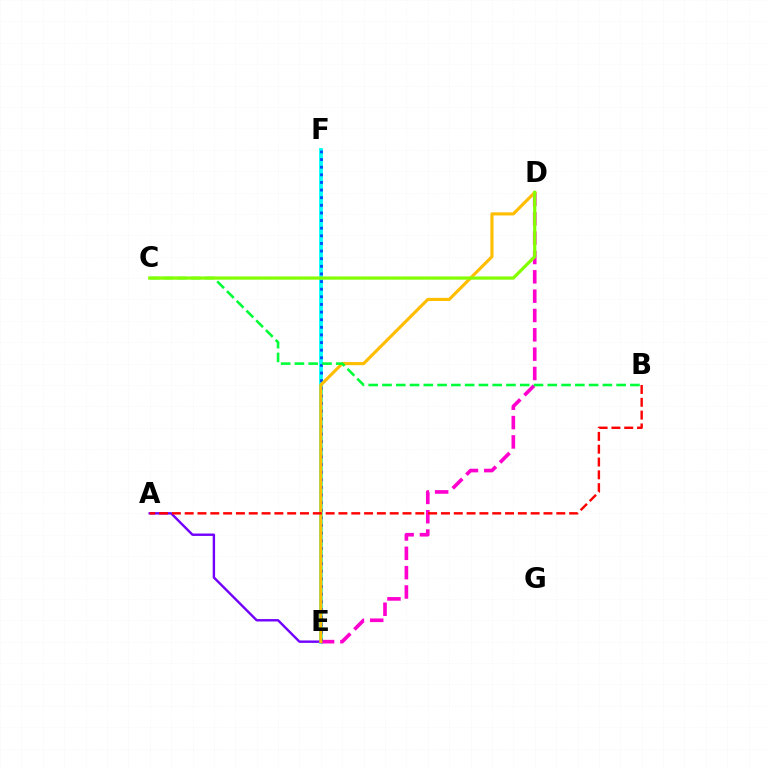{('E', 'F'): [{'color': '#00fff6', 'line_style': 'solid', 'thickness': 2.75}, {'color': '#004bff', 'line_style': 'dotted', 'thickness': 2.07}], ('D', 'E'): [{'color': '#ff00cf', 'line_style': 'dashed', 'thickness': 2.63}, {'color': '#ffbd00', 'line_style': 'solid', 'thickness': 2.24}], ('A', 'E'): [{'color': '#7200ff', 'line_style': 'solid', 'thickness': 1.73}], ('B', 'C'): [{'color': '#00ff39', 'line_style': 'dashed', 'thickness': 1.87}], ('C', 'D'): [{'color': '#84ff00', 'line_style': 'solid', 'thickness': 2.33}], ('A', 'B'): [{'color': '#ff0000', 'line_style': 'dashed', 'thickness': 1.74}]}